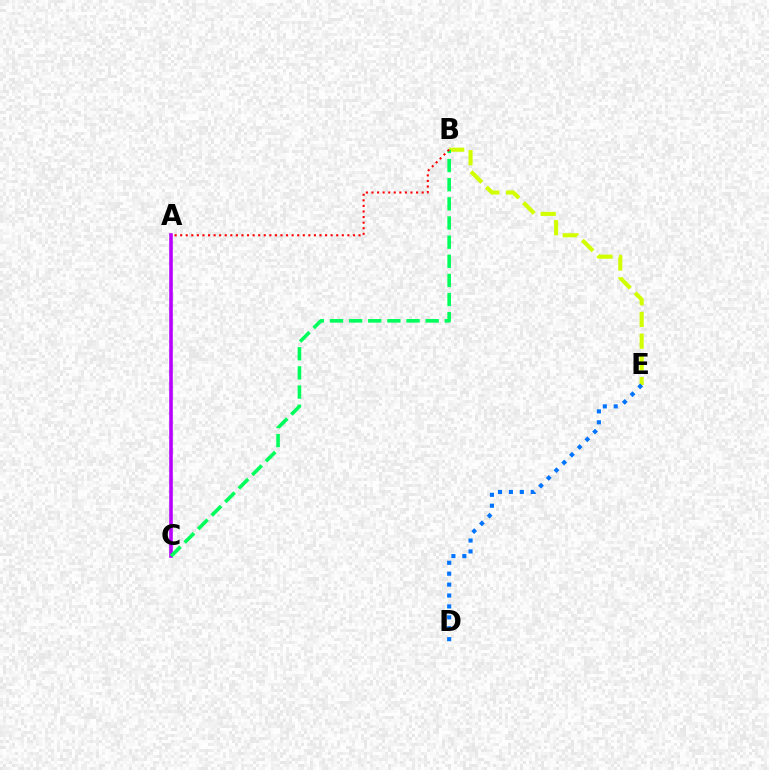{('A', 'C'): [{'color': '#b900ff', 'line_style': 'solid', 'thickness': 2.59}], ('B', 'E'): [{'color': '#d1ff00', 'line_style': 'dashed', 'thickness': 2.95}], ('D', 'E'): [{'color': '#0074ff', 'line_style': 'dotted', 'thickness': 2.97}], ('B', 'C'): [{'color': '#00ff5c', 'line_style': 'dashed', 'thickness': 2.6}], ('A', 'B'): [{'color': '#ff0000', 'line_style': 'dotted', 'thickness': 1.51}]}